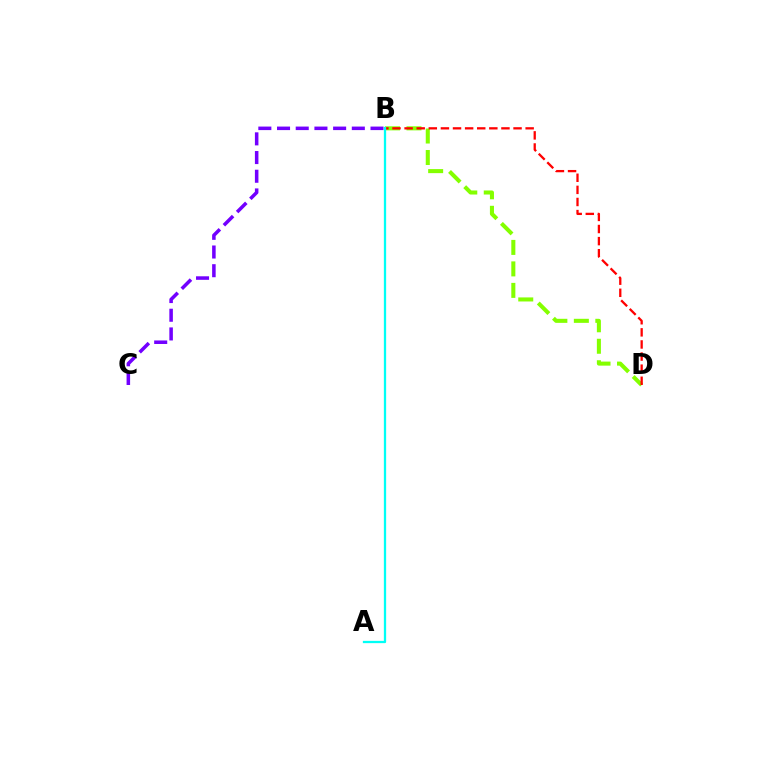{('B', 'D'): [{'color': '#84ff00', 'line_style': 'dashed', 'thickness': 2.92}, {'color': '#ff0000', 'line_style': 'dashed', 'thickness': 1.64}], ('B', 'C'): [{'color': '#7200ff', 'line_style': 'dashed', 'thickness': 2.54}], ('A', 'B'): [{'color': '#00fff6', 'line_style': 'solid', 'thickness': 1.64}]}